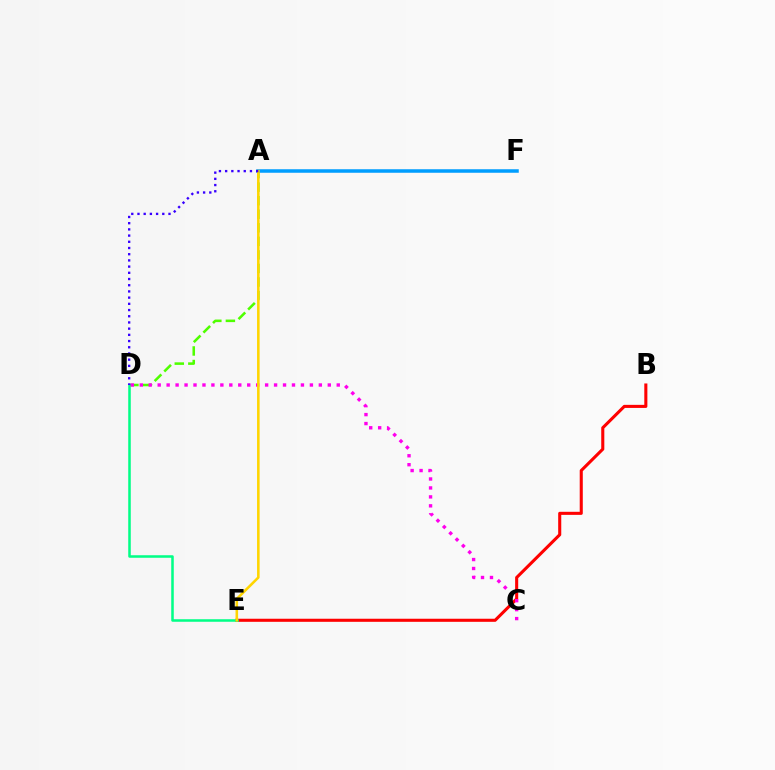{('A', 'D'): [{'color': '#4fff00', 'line_style': 'dashed', 'thickness': 1.84}, {'color': '#3700ff', 'line_style': 'dotted', 'thickness': 1.69}], ('B', 'E'): [{'color': '#ff0000', 'line_style': 'solid', 'thickness': 2.21}], ('D', 'E'): [{'color': '#00ff86', 'line_style': 'solid', 'thickness': 1.82}], ('A', 'F'): [{'color': '#009eff', 'line_style': 'solid', 'thickness': 2.53}], ('C', 'D'): [{'color': '#ff00ed', 'line_style': 'dotted', 'thickness': 2.43}], ('A', 'E'): [{'color': '#ffd500', 'line_style': 'solid', 'thickness': 1.85}]}